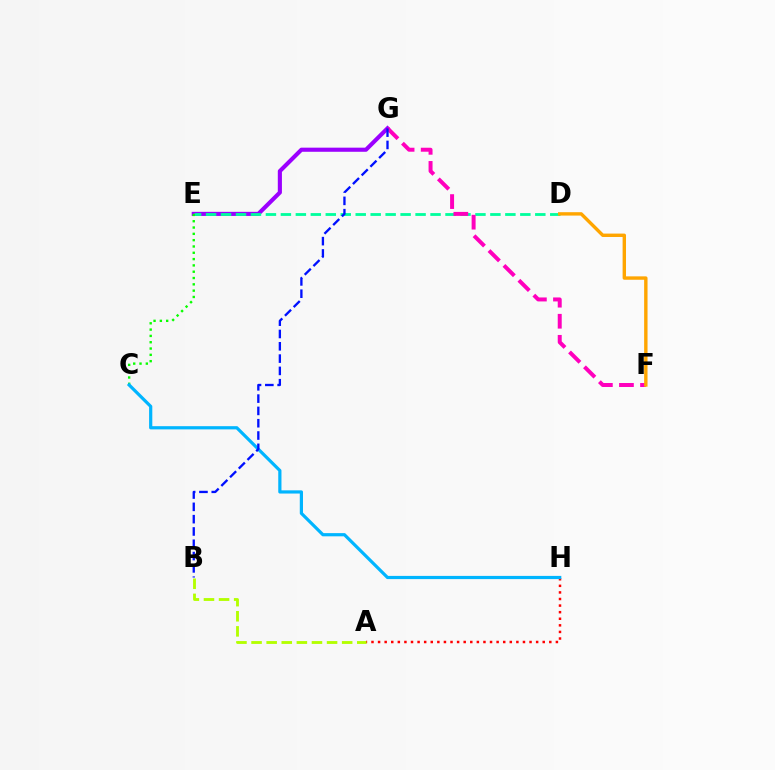{('E', 'G'): [{'color': '#9b00ff', 'line_style': 'solid', 'thickness': 2.97}], ('A', 'H'): [{'color': '#ff0000', 'line_style': 'dotted', 'thickness': 1.79}], ('D', 'E'): [{'color': '#00ff9d', 'line_style': 'dashed', 'thickness': 2.03}], ('F', 'G'): [{'color': '#ff00bd', 'line_style': 'dashed', 'thickness': 2.86}], ('D', 'F'): [{'color': '#ffa500', 'line_style': 'solid', 'thickness': 2.44}], ('A', 'B'): [{'color': '#b3ff00', 'line_style': 'dashed', 'thickness': 2.05}], ('C', 'E'): [{'color': '#08ff00', 'line_style': 'dotted', 'thickness': 1.71}], ('C', 'H'): [{'color': '#00b5ff', 'line_style': 'solid', 'thickness': 2.31}], ('B', 'G'): [{'color': '#0010ff', 'line_style': 'dashed', 'thickness': 1.67}]}